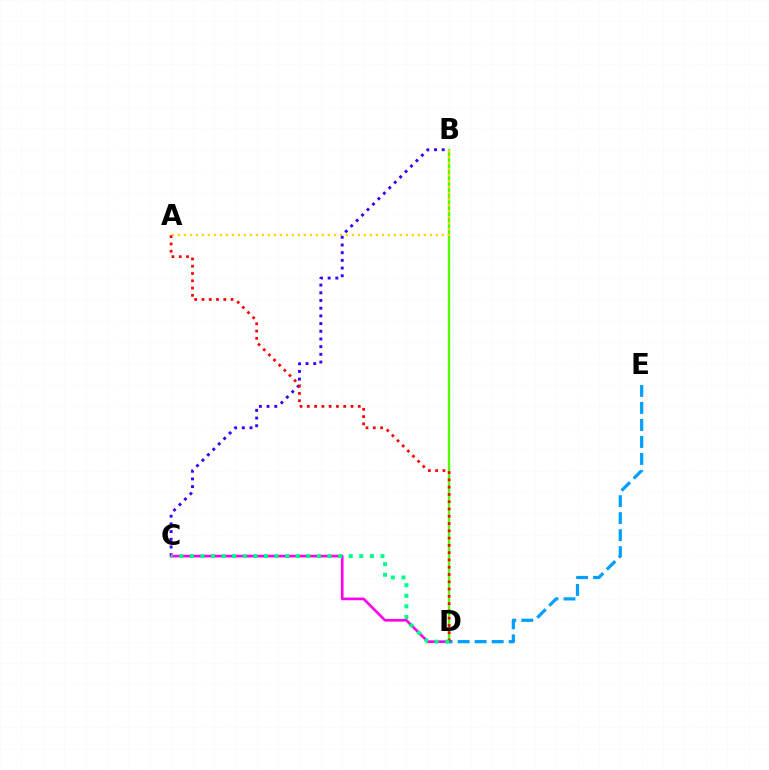{('B', 'D'): [{'color': '#4fff00', 'line_style': 'solid', 'thickness': 1.69}], ('A', 'B'): [{'color': '#ffd500', 'line_style': 'dotted', 'thickness': 1.63}], ('B', 'C'): [{'color': '#3700ff', 'line_style': 'dotted', 'thickness': 2.09}], ('C', 'D'): [{'color': '#ff00ed', 'line_style': 'solid', 'thickness': 1.92}, {'color': '#00ff86', 'line_style': 'dotted', 'thickness': 2.88}], ('D', 'E'): [{'color': '#009eff', 'line_style': 'dashed', 'thickness': 2.31}], ('A', 'D'): [{'color': '#ff0000', 'line_style': 'dotted', 'thickness': 1.98}]}